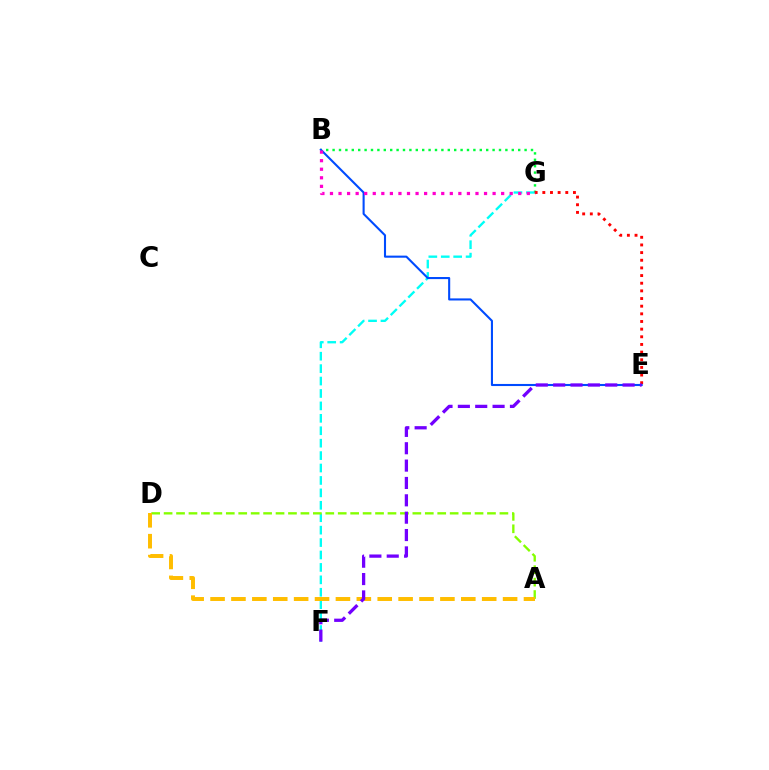{('B', 'G'): [{'color': '#00ff39', 'line_style': 'dotted', 'thickness': 1.74}, {'color': '#ff00cf', 'line_style': 'dotted', 'thickness': 2.33}], ('F', 'G'): [{'color': '#00fff6', 'line_style': 'dashed', 'thickness': 1.69}], ('E', 'G'): [{'color': '#ff0000', 'line_style': 'dotted', 'thickness': 2.08}], ('B', 'E'): [{'color': '#004bff', 'line_style': 'solid', 'thickness': 1.51}], ('A', 'D'): [{'color': '#84ff00', 'line_style': 'dashed', 'thickness': 1.69}, {'color': '#ffbd00', 'line_style': 'dashed', 'thickness': 2.84}], ('E', 'F'): [{'color': '#7200ff', 'line_style': 'dashed', 'thickness': 2.36}]}